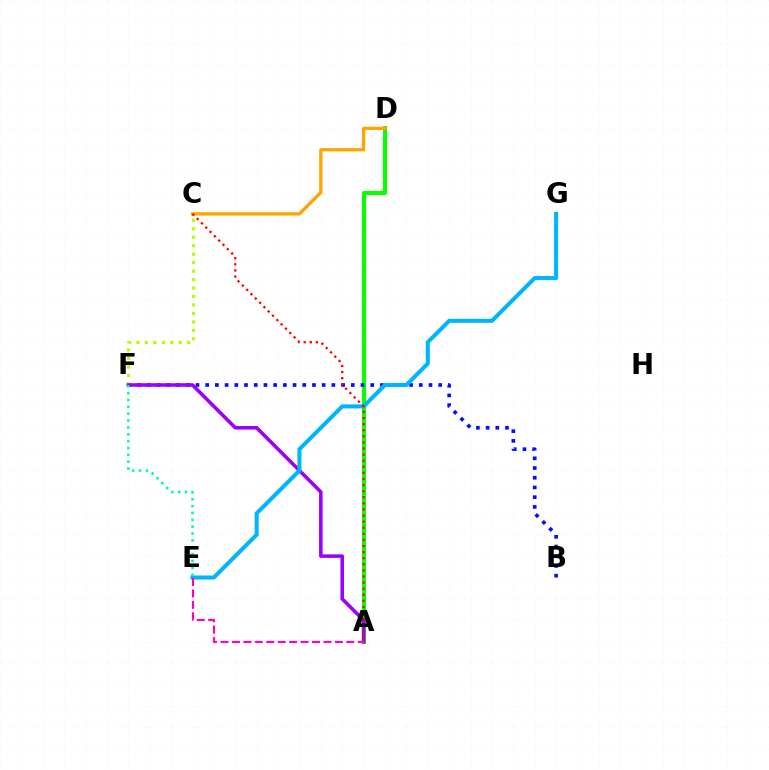{('A', 'D'): [{'color': '#08ff00', 'line_style': 'solid', 'thickness': 2.95}], ('B', 'F'): [{'color': '#0010ff', 'line_style': 'dotted', 'thickness': 2.64}], ('C', 'D'): [{'color': '#ffa500', 'line_style': 'solid', 'thickness': 2.37}], ('C', 'F'): [{'color': '#b3ff00', 'line_style': 'dotted', 'thickness': 2.3}], ('A', 'F'): [{'color': '#9b00ff', 'line_style': 'solid', 'thickness': 2.55}], ('E', 'G'): [{'color': '#00b5ff', 'line_style': 'solid', 'thickness': 2.92}], ('A', 'C'): [{'color': '#ff0000', 'line_style': 'dotted', 'thickness': 1.66}], ('A', 'E'): [{'color': '#ff00bd', 'line_style': 'dashed', 'thickness': 1.55}], ('E', 'F'): [{'color': '#00ff9d', 'line_style': 'dotted', 'thickness': 1.86}]}